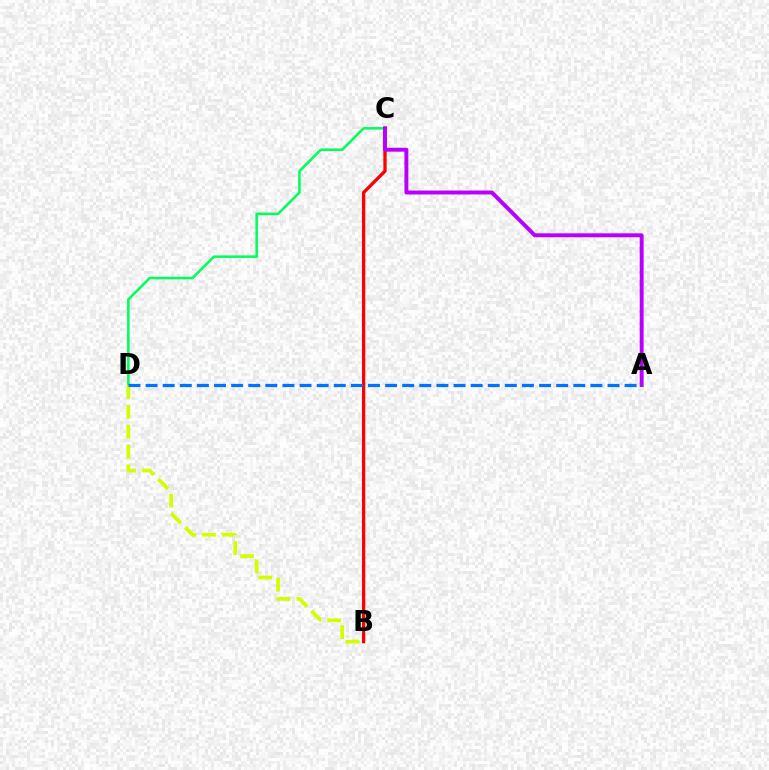{('C', 'D'): [{'color': '#00ff5c', 'line_style': 'solid', 'thickness': 1.83}], ('B', 'C'): [{'color': '#ff0000', 'line_style': 'solid', 'thickness': 2.37}], ('B', 'D'): [{'color': '#d1ff00', 'line_style': 'dashed', 'thickness': 2.69}], ('A', 'C'): [{'color': '#b900ff', 'line_style': 'solid', 'thickness': 2.83}], ('A', 'D'): [{'color': '#0074ff', 'line_style': 'dashed', 'thickness': 2.32}]}